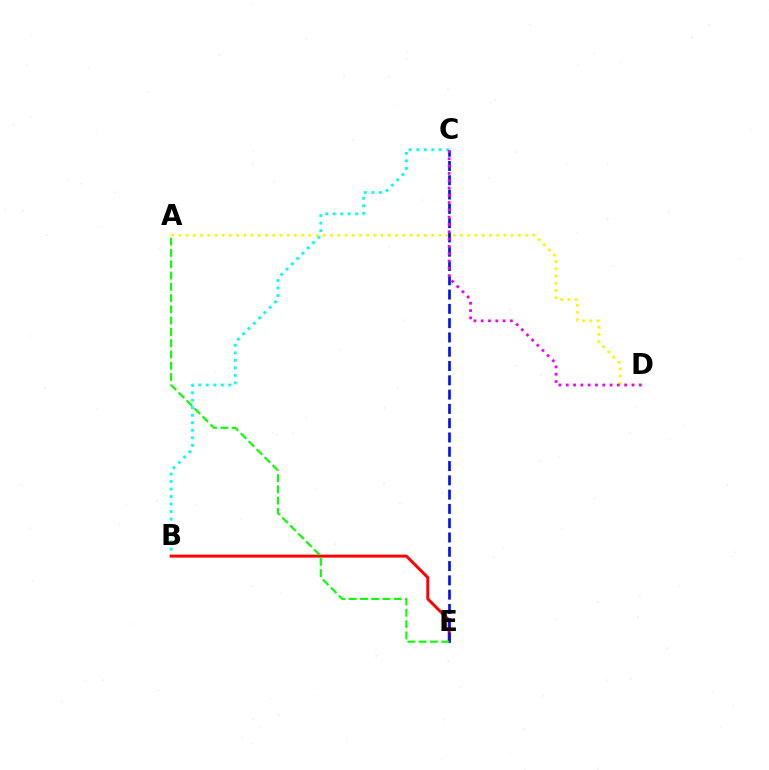{('B', 'C'): [{'color': '#00fff6', 'line_style': 'dotted', 'thickness': 2.04}], ('B', 'E'): [{'color': '#ff0000', 'line_style': 'solid', 'thickness': 2.13}], ('A', 'D'): [{'color': '#fcf500', 'line_style': 'dotted', 'thickness': 1.96}], ('C', 'E'): [{'color': '#0010ff', 'line_style': 'dashed', 'thickness': 1.94}], ('A', 'E'): [{'color': '#08ff00', 'line_style': 'dashed', 'thickness': 1.53}], ('C', 'D'): [{'color': '#ee00ff', 'line_style': 'dotted', 'thickness': 1.98}]}